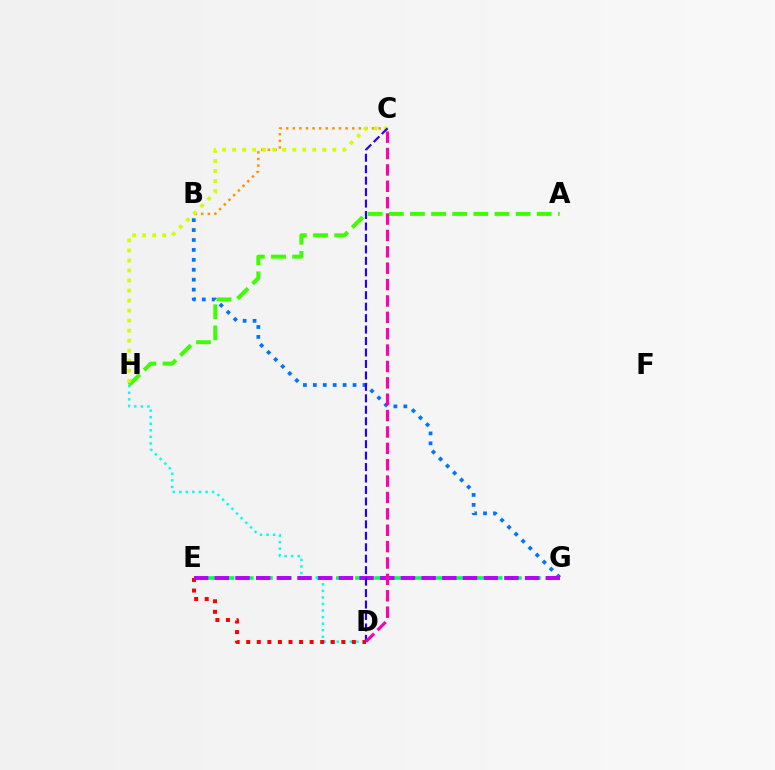{('B', 'C'): [{'color': '#ff9400', 'line_style': 'dotted', 'thickness': 1.79}], ('A', 'H'): [{'color': '#3dff00', 'line_style': 'dashed', 'thickness': 2.87}], ('E', 'G'): [{'color': '#00ff5c', 'line_style': 'dashed', 'thickness': 2.6}, {'color': '#b900ff', 'line_style': 'dashed', 'thickness': 2.81}], ('D', 'H'): [{'color': '#00fff6', 'line_style': 'dotted', 'thickness': 1.78}], ('B', 'G'): [{'color': '#0074ff', 'line_style': 'dotted', 'thickness': 2.7}], ('D', 'E'): [{'color': '#ff0000', 'line_style': 'dotted', 'thickness': 2.87}], ('C', 'H'): [{'color': '#d1ff00', 'line_style': 'dotted', 'thickness': 2.72}], ('C', 'D'): [{'color': '#2500ff', 'line_style': 'dashed', 'thickness': 1.56}, {'color': '#ff00ac', 'line_style': 'dashed', 'thickness': 2.22}]}